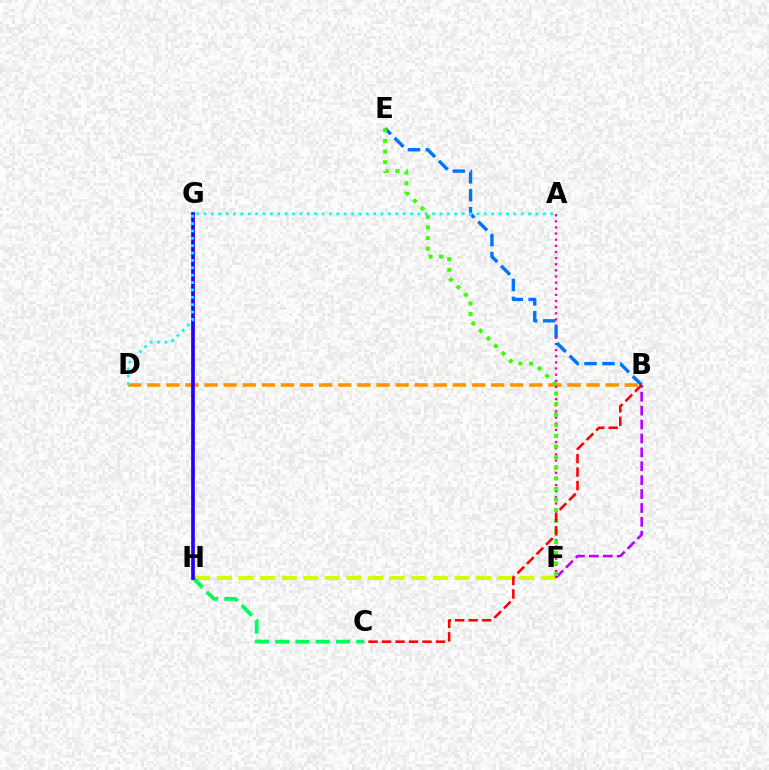{('F', 'H'): [{'color': '#d1ff00', 'line_style': 'dashed', 'thickness': 2.94}], ('B', 'D'): [{'color': '#ff9400', 'line_style': 'dashed', 'thickness': 2.59}], ('A', 'F'): [{'color': '#ff00ac', 'line_style': 'dotted', 'thickness': 1.67}], ('C', 'H'): [{'color': '#00ff5c', 'line_style': 'dashed', 'thickness': 2.76}], ('B', 'F'): [{'color': '#b900ff', 'line_style': 'dashed', 'thickness': 1.89}], ('B', 'E'): [{'color': '#0074ff', 'line_style': 'dashed', 'thickness': 2.43}], ('E', 'F'): [{'color': '#3dff00', 'line_style': 'dotted', 'thickness': 2.88}], ('G', 'H'): [{'color': '#2500ff', 'line_style': 'solid', 'thickness': 2.65}], ('A', 'D'): [{'color': '#00fff6', 'line_style': 'dotted', 'thickness': 2.0}], ('B', 'C'): [{'color': '#ff0000', 'line_style': 'dashed', 'thickness': 1.83}]}